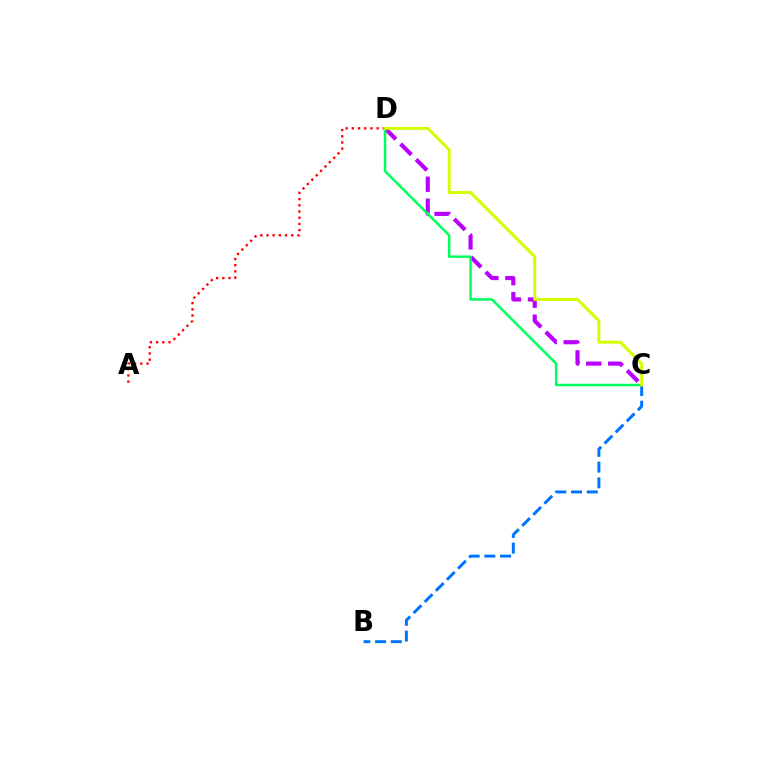{('C', 'D'): [{'color': '#b900ff', 'line_style': 'dashed', 'thickness': 2.99}, {'color': '#00ff5c', 'line_style': 'solid', 'thickness': 1.78}, {'color': '#d1ff00', 'line_style': 'solid', 'thickness': 2.12}], ('A', 'D'): [{'color': '#ff0000', 'line_style': 'dotted', 'thickness': 1.68}], ('B', 'C'): [{'color': '#0074ff', 'line_style': 'dashed', 'thickness': 2.14}]}